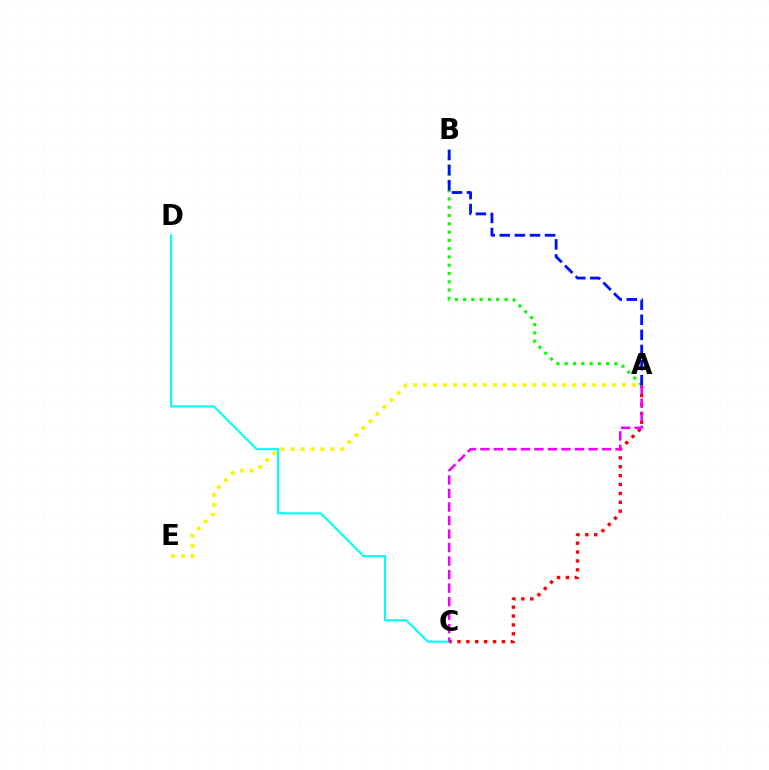{('A', 'E'): [{'color': '#fcf500', 'line_style': 'dotted', 'thickness': 2.7}], ('C', 'D'): [{'color': '#00fff6', 'line_style': 'solid', 'thickness': 1.51}], ('A', 'C'): [{'color': '#ff0000', 'line_style': 'dotted', 'thickness': 2.42}, {'color': '#ee00ff', 'line_style': 'dashed', 'thickness': 1.84}], ('A', 'B'): [{'color': '#08ff00', 'line_style': 'dotted', 'thickness': 2.25}, {'color': '#0010ff', 'line_style': 'dashed', 'thickness': 2.05}]}